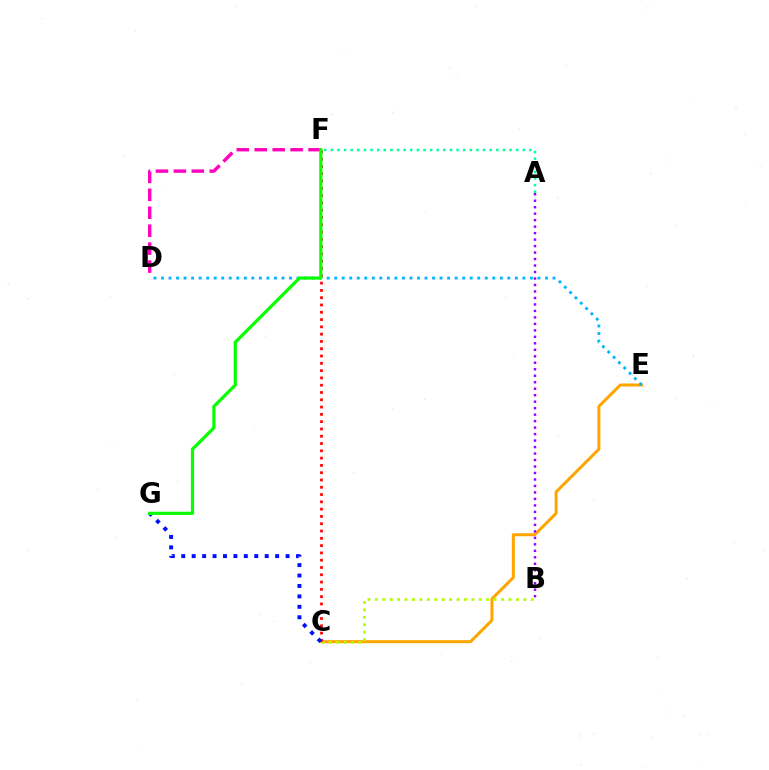{('C', 'E'): [{'color': '#ffa500', 'line_style': 'solid', 'thickness': 2.16}], ('A', 'B'): [{'color': '#9b00ff', 'line_style': 'dotted', 'thickness': 1.76}], ('B', 'C'): [{'color': '#b3ff00', 'line_style': 'dotted', 'thickness': 2.02}], ('D', 'F'): [{'color': '#ff00bd', 'line_style': 'dashed', 'thickness': 2.44}], ('C', 'F'): [{'color': '#ff0000', 'line_style': 'dotted', 'thickness': 1.98}], ('C', 'G'): [{'color': '#0010ff', 'line_style': 'dotted', 'thickness': 2.83}], ('D', 'E'): [{'color': '#00b5ff', 'line_style': 'dotted', 'thickness': 2.05}], ('A', 'F'): [{'color': '#00ff9d', 'line_style': 'dotted', 'thickness': 1.8}], ('F', 'G'): [{'color': '#08ff00', 'line_style': 'solid', 'thickness': 2.29}]}